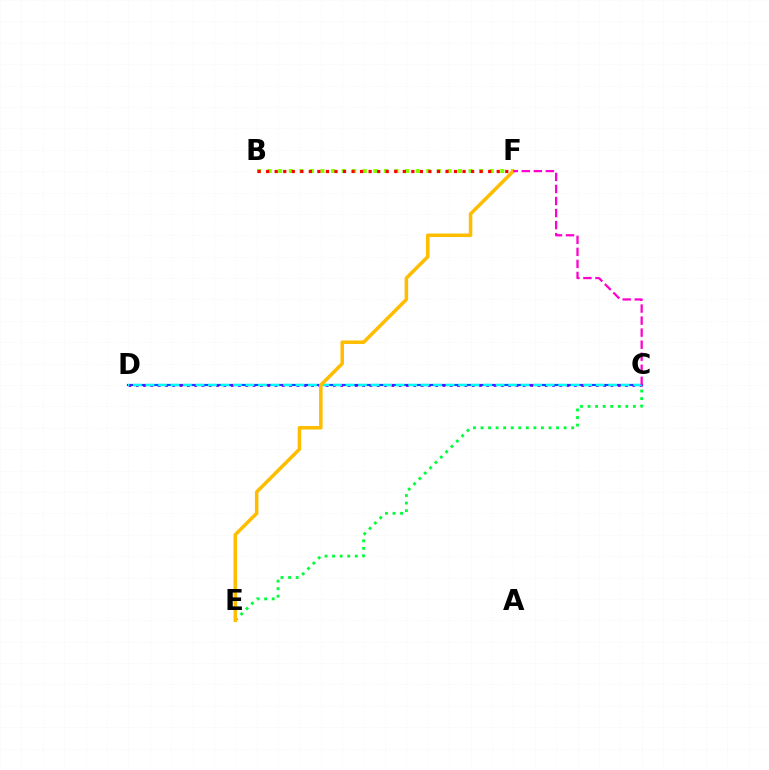{('B', 'F'): [{'color': '#84ff00', 'line_style': 'dotted', 'thickness': 2.87}, {'color': '#ff0000', 'line_style': 'dotted', 'thickness': 2.32}], ('C', 'E'): [{'color': '#00ff39', 'line_style': 'dotted', 'thickness': 2.05}], ('C', 'D'): [{'color': '#004bff', 'line_style': 'solid', 'thickness': 1.57}, {'color': '#7200ff', 'line_style': 'dotted', 'thickness': 1.98}, {'color': '#00fff6', 'line_style': 'dashed', 'thickness': 1.7}], ('E', 'F'): [{'color': '#ffbd00', 'line_style': 'solid', 'thickness': 2.54}], ('C', 'F'): [{'color': '#ff00cf', 'line_style': 'dashed', 'thickness': 1.64}]}